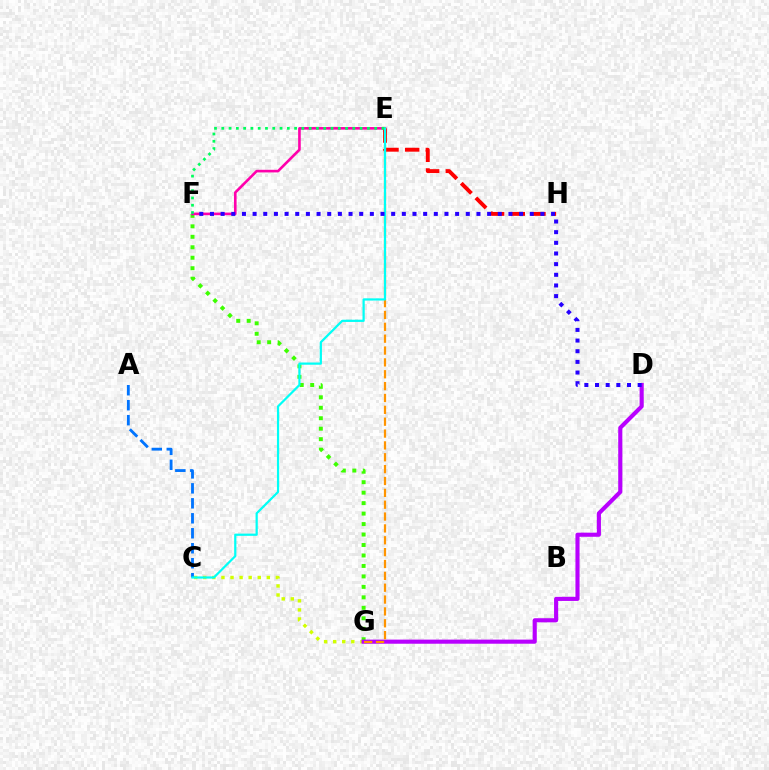{('F', 'G'): [{'color': '#3dff00', 'line_style': 'dotted', 'thickness': 2.84}], ('C', 'G'): [{'color': '#d1ff00', 'line_style': 'dotted', 'thickness': 2.47}], ('E', 'H'): [{'color': '#ff0000', 'line_style': 'dashed', 'thickness': 2.81}], ('D', 'G'): [{'color': '#b900ff', 'line_style': 'solid', 'thickness': 2.96}], ('A', 'C'): [{'color': '#0074ff', 'line_style': 'dashed', 'thickness': 2.03}], ('E', 'G'): [{'color': '#ff9400', 'line_style': 'dashed', 'thickness': 1.61}], ('E', 'F'): [{'color': '#ff00ac', 'line_style': 'solid', 'thickness': 1.89}, {'color': '#00ff5c', 'line_style': 'dotted', 'thickness': 1.98}], ('C', 'E'): [{'color': '#00fff6', 'line_style': 'solid', 'thickness': 1.6}], ('D', 'F'): [{'color': '#2500ff', 'line_style': 'dotted', 'thickness': 2.9}]}